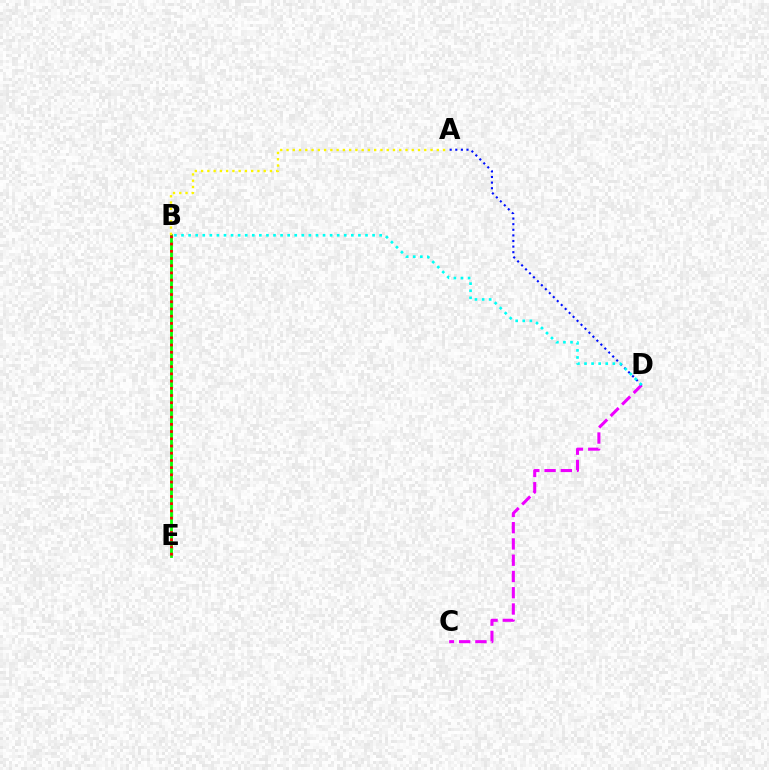{('C', 'D'): [{'color': '#ee00ff', 'line_style': 'dashed', 'thickness': 2.21}], ('B', 'E'): [{'color': '#08ff00', 'line_style': 'solid', 'thickness': 2.02}, {'color': '#ff0000', 'line_style': 'dotted', 'thickness': 1.96}], ('A', 'D'): [{'color': '#0010ff', 'line_style': 'dotted', 'thickness': 1.52}], ('A', 'B'): [{'color': '#fcf500', 'line_style': 'dotted', 'thickness': 1.7}], ('B', 'D'): [{'color': '#00fff6', 'line_style': 'dotted', 'thickness': 1.92}]}